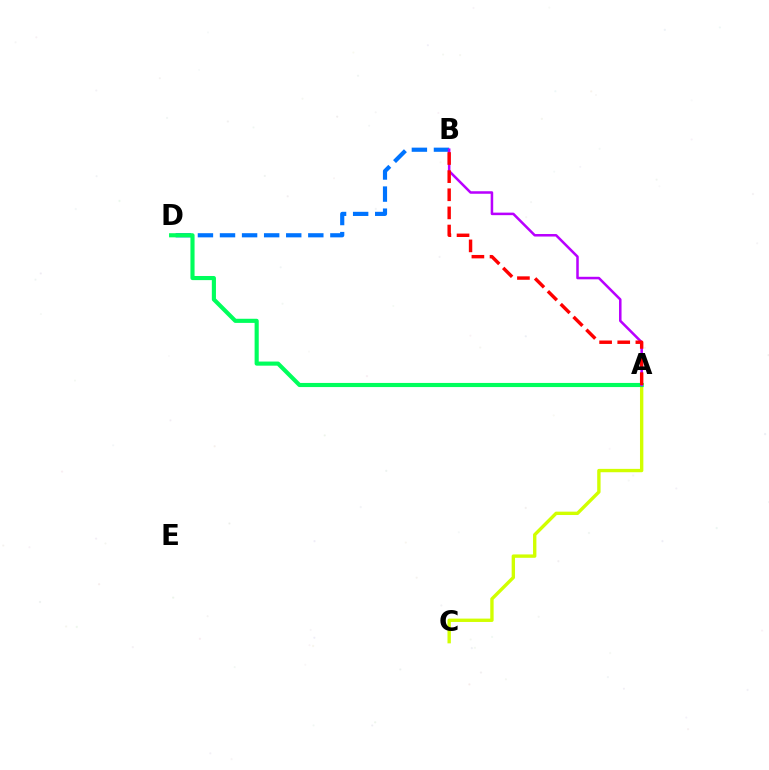{('A', 'C'): [{'color': '#d1ff00', 'line_style': 'solid', 'thickness': 2.43}], ('B', 'D'): [{'color': '#0074ff', 'line_style': 'dashed', 'thickness': 3.0}], ('A', 'D'): [{'color': '#00ff5c', 'line_style': 'solid', 'thickness': 2.97}], ('A', 'B'): [{'color': '#b900ff', 'line_style': 'solid', 'thickness': 1.82}, {'color': '#ff0000', 'line_style': 'dashed', 'thickness': 2.46}]}